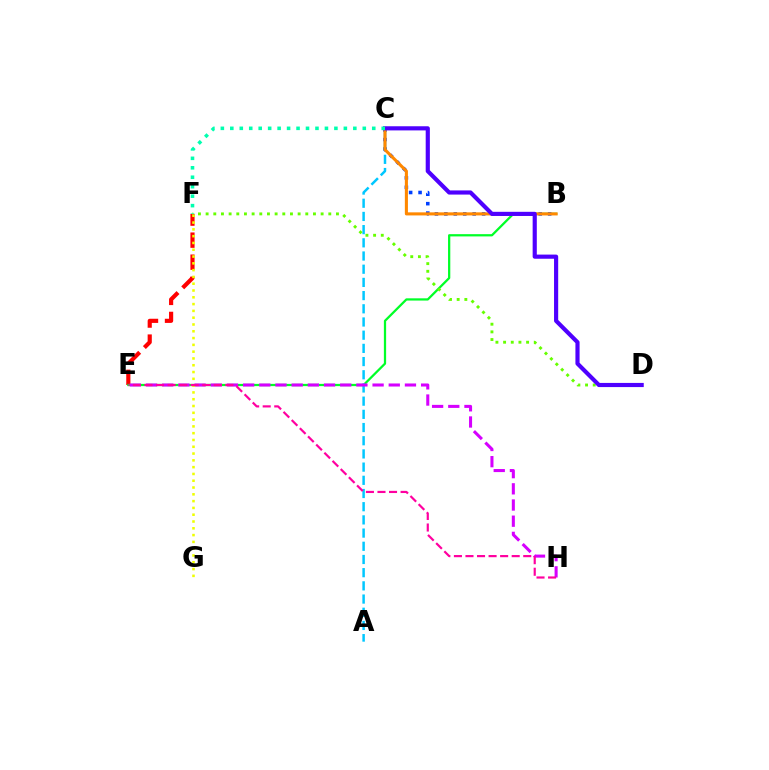{('E', 'F'): [{'color': '#ff0000', 'line_style': 'dashed', 'thickness': 2.99}], ('B', 'E'): [{'color': '#00ff27', 'line_style': 'solid', 'thickness': 1.62}], ('B', 'C'): [{'color': '#003fff', 'line_style': 'dotted', 'thickness': 2.56}, {'color': '#ff8800', 'line_style': 'solid', 'thickness': 2.21}], ('A', 'C'): [{'color': '#00c7ff', 'line_style': 'dashed', 'thickness': 1.79}], ('D', 'F'): [{'color': '#66ff00', 'line_style': 'dotted', 'thickness': 2.08}], ('E', 'H'): [{'color': '#d600ff', 'line_style': 'dashed', 'thickness': 2.2}, {'color': '#ff00a0', 'line_style': 'dashed', 'thickness': 1.57}], ('F', 'G'): [{'color': '#eeff00', 'line_style': 'dotted', 'thickness': 1.85}], ('C', 'D'): [{'color': '#4f00ff', 'line_style': 'solid', 'thickness': 2.99}], ('C', 'F'): [{'color': '#00ffaf', 'line_style': 'dotted', 'thickness': 2.57}]}